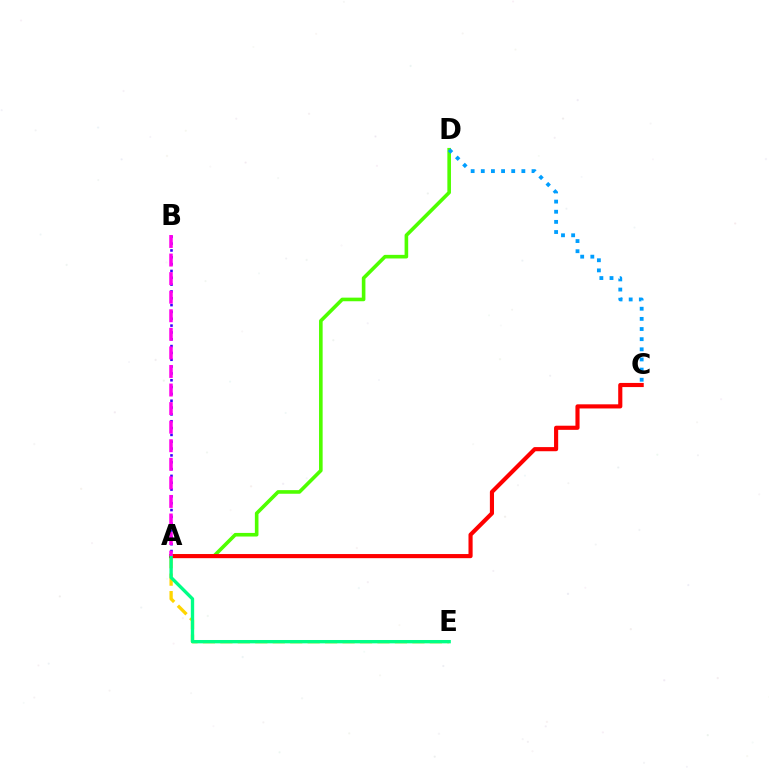{('A', 'E'): [{'color': '#ffd500', 'line_style': 'dashed', 'thickness': 2.37}, {'color': '#00ff86', 'line_style': 'solid', 'thickness': 2.41}], ('A', 'B'): [{'color': '#3700ff', 'line_style': 'dotted', 'thickness': 1.86}, {'color': '#ff00ed', 'line_style': 'dashed', 'thickness': 2.52}], ('A', 'D'): [{'color': '#4fff00', 'line_style': 'solid', 'thickness': 2.6}], ('C', 'D'): [{'color': '#009eff', 'line_style': 'dotted', 'thickness': 2.76}], ('A', 'C'): [{'color': '#ff0000', 'line_style': 'solid', 'thickness': 2.98}]}